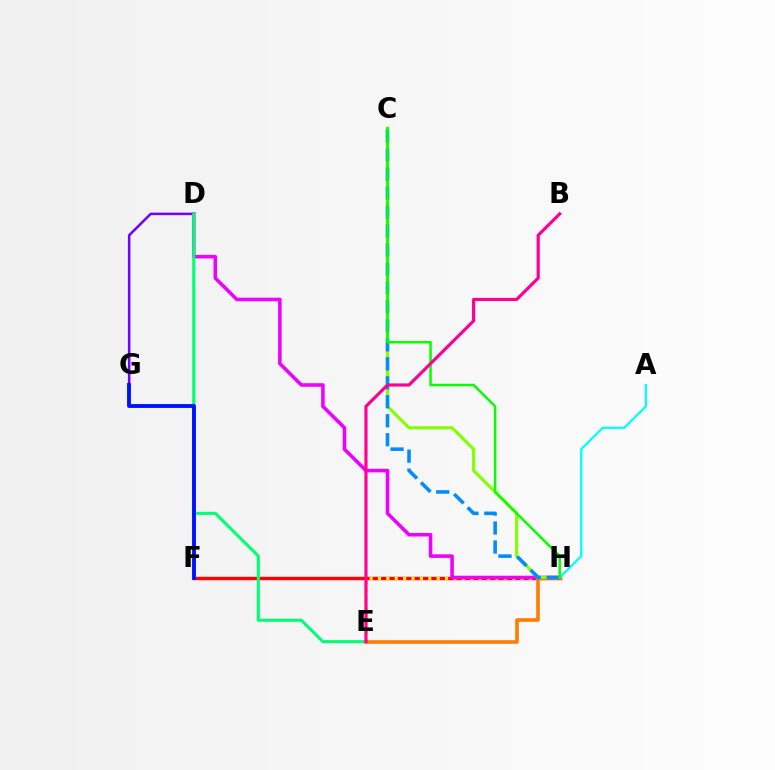{('F', 'H'): [{'color': '#ff0000', 'line_style': 'solid', 'thickness': 2.47}], ('D', 'G'): [{'color': '#7200ff', 'line_style': 'solid', 'thickness': 1.81}], ('E', 'H'): [{'color': '#fcf500', 'line_style': 'dotted', 'thickness': 2.28}, {'color': '#ff7c00', 'line_style': 'solid', 'thickness': 2.61}], ('D', 'H'): [{'color': '#ee00ff', 'line_style': 'solid', 'thickness': 2.56}], ('D', 'E'): [{'color': '#00ff74', 'line_style': 'solid', 'thickness': 2.23}], ('C', 'H'): [{'color': '#84ff00', 'line_style': 'solid', 'thickness': 2.26}, {'color': '#008cff', 'line_style': 'dashed', 'thickness': 2.58}, {'color': '#08ff00', 'line_style': 'solid', 'thickness': 1.8}], ('A', 'H'): [{'color': '#00fff6', 'line_style': 'solid', 'thickness': 1.61}], ('F', 'G'): [{'color': '#0010ff', 'line_style': 'solid', 'thickness': 2.77}], ('B', 'E'): [{'color': '#ff0094', 'line_style': 'solid', 'thickness': 2.29}]}